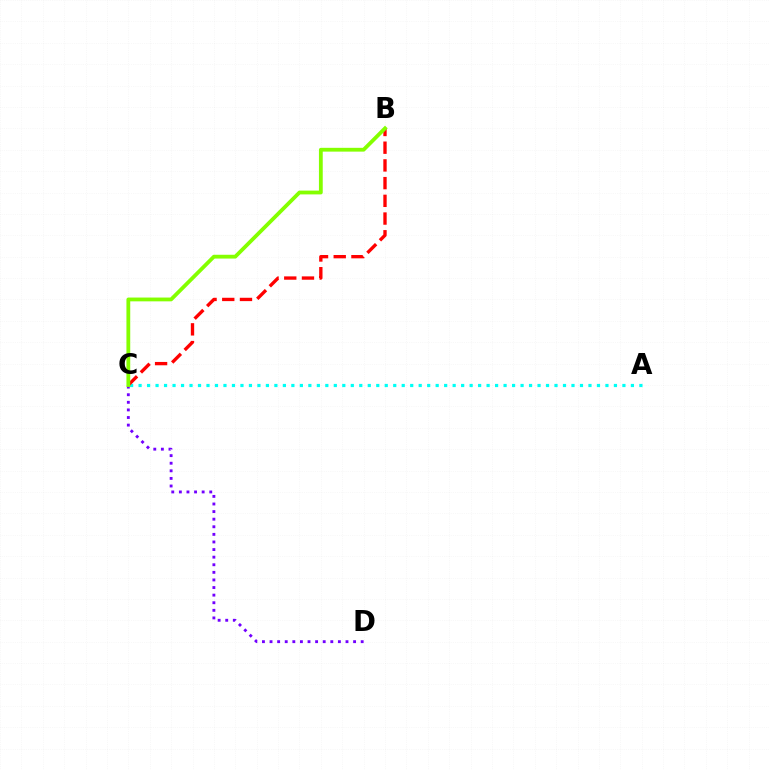{('C', 'D'): [{'color': '#7200ff', 'line_style': 'dotted', 'thickness': 2.06}], ('A', 'C'): [{'color': '#00fff6', 'line_style': 'dotted', 'thickness': 2.31}], ('B', 'C'): [{'color': '#ff0000', 'line_style': 'dashed', 'thickness': 2.41}, {'color': '#84ff00', 'line_style': 'solid', 'thickness': 2.73}]}